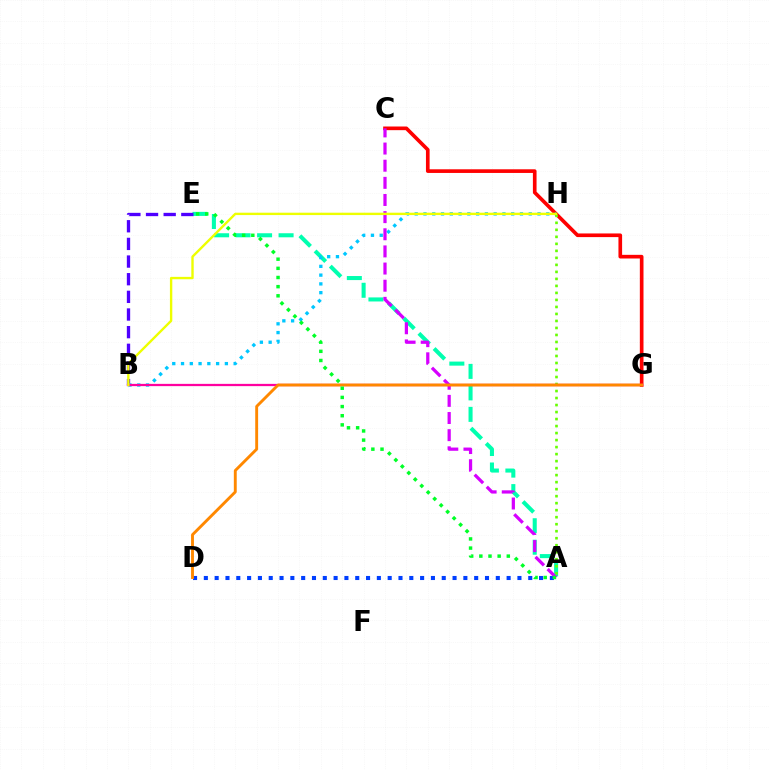{('A', 'E'): [{'color': '#00ffaf', 'line_style': 'dashed', 'thickness': 2.92}, {'color': '#00ff27', 'line_style': 'dotted', 'thickness': 2.49}], ('A', 'D'): [{'color': '#003fff', 'line_style': 'dotted', 'thickness': 2.94}], ('B', 'E'): [{'color': '#4f00ff', 'line_style': 'dashed', 'thickness': 2.4}], ('C', 'G'): [{'color': '#ff0000', 'line_style': 'solid', 'thickness': 2.63}], ('B', 'H'): [{'color': '#00c7ff', 'line_style': 'dotted', 'thickness': 2.38}, {'color': '#eeff00', 'line_style': 'solid', 'thickness': 1.71}], ('A', 'C'): [{'color': '#d600ff', 'line_style': 'dashed', 'thickness': 2.33}], ('A', 'H'): [{'color': '#66ff00', 'line_style': 'dotted', 'thickness': 1.9}], ('B', 'G'): [{'color': '#ff00a0', 'line_style': 'solid', 'thickness': 1.63}], ('D', 'G'): [{'color': '#ff8800', 'line_style': 'solid', 'thickness': 2.08}]}